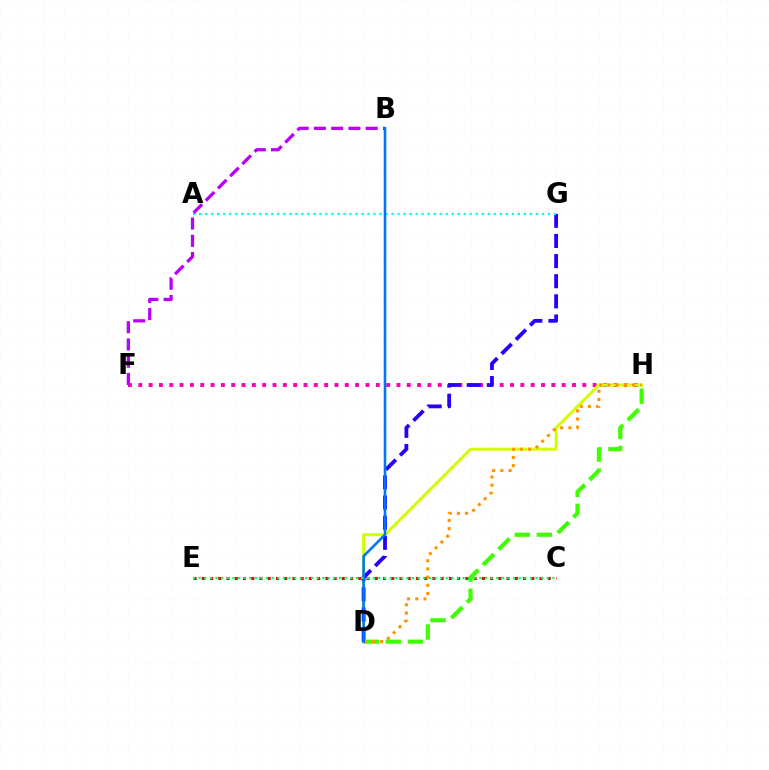{('C', 'E'): [{'color': '#ff0000', 'line_style': 'dotted', 'thickness': 2.24}, {'color': '#00ff5c', 'line_style': 'dotted', 'thickness': 1.53}], ('F', 'H'): [{'color': '#ff00ac', 'line_style': 'dotted', 'thickness': 2.81}], ('D', 'H'): [{'color': '#d1ff00', 'line_style': 'solid', 'thickness': 2.14}, {'color': '#3dff00', 'line_style': 'dashed', 'thickness': 2.99}, {'color': '#ff9400', 'line_style': 'dotted', 'thickness': 2.22}], ('D', 'G'): [{'color': '#2500ff', 'line_style': 'dashed', 'thickness': 2.74}], ('A', 'G'): [{'color': '#00fff6', 'line_style': 'dotted', 'thickness': 1.63}], ('B', 'F'): [{'color': '#b900ff', 'line_style': 'dashed', 'thickness': 2.34}], ('B', 'D'): [{'color': '#0074ff', 'line_style': 'solid', 'thickness': 1.86}]}